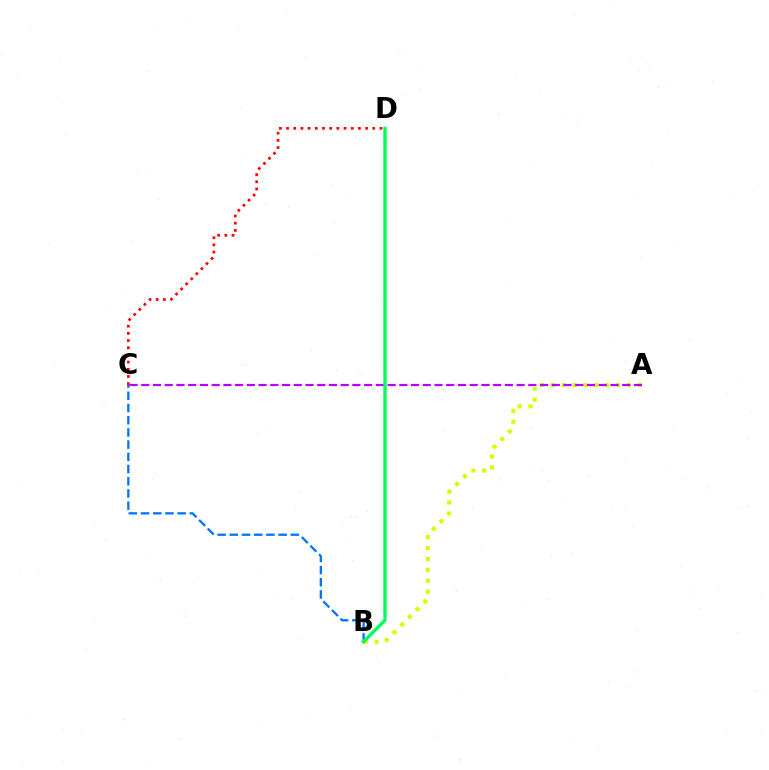{('C', 'D'): [{'color': '#ff0000', 'line_style': 'dotted', 'thickness': 1.95}], ('B', 'C'): [{'color': '#0074ff', 'line_style': 'dashed', 'thickness': 1.66}], ('A', 'B'): [{'color': '#d1ff00', 'line_style': 'dotted', 'thickness': 2.96}], ('A', 'C'): [{'color': '#b900ff', 'line_style': 'dashed', 'thickness': 1.59}], ('B', 'D'): [{'color': '#00ff5c', 'line_style': 'solid', 'thickness': 2.42}]}